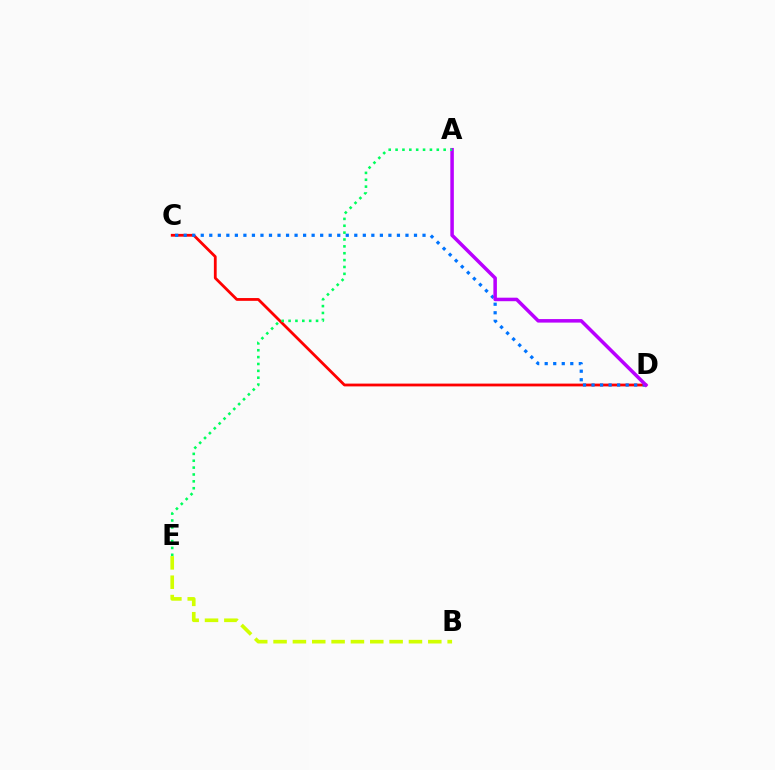{('C', 'D'): [{'color': '#ff0000', 'line_style': 'solid', 'thickness': 2.01}, {'color': '#0074ff', 'line_style': 'dotted', 'thickness': 2.32}], ('A', 'D'): [{'color': '#b900ff', 'line_style': 'solid', 'thickness': 2.53}], ('A', 'E'): [{'color': '#00ff5c', 'line_style': 'dotted', 'thickness': 1.87}], ('B', 'E'): [{'color': '#d1ff00', 'line_style': 'dashed', 'thickness': 2.63}]}